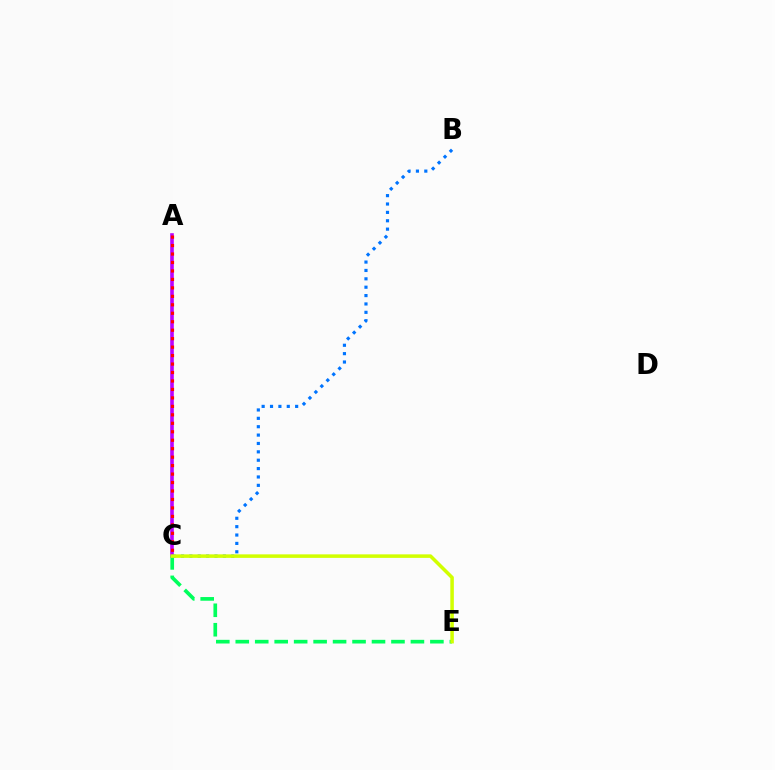{('A', 'C'): [{'color': '#b900ff', 'line_style': 'solid', 'thickness': 2.59}, {'color': '#ff0000', 'line_style': 'dotted', 'thickness': 2.3}], ('C', 'E'): [{'color': '#00ff5c', 'line_style': 'dashed', 'thickness': 2.64}, {'color': '#d1ff00', 'line_style': 'solid', 'thickness': 2.54}], ('B', 'C'): [{'color': '#0074ff', 'line_style': 'dotted', 'thickness': 2.28}]}